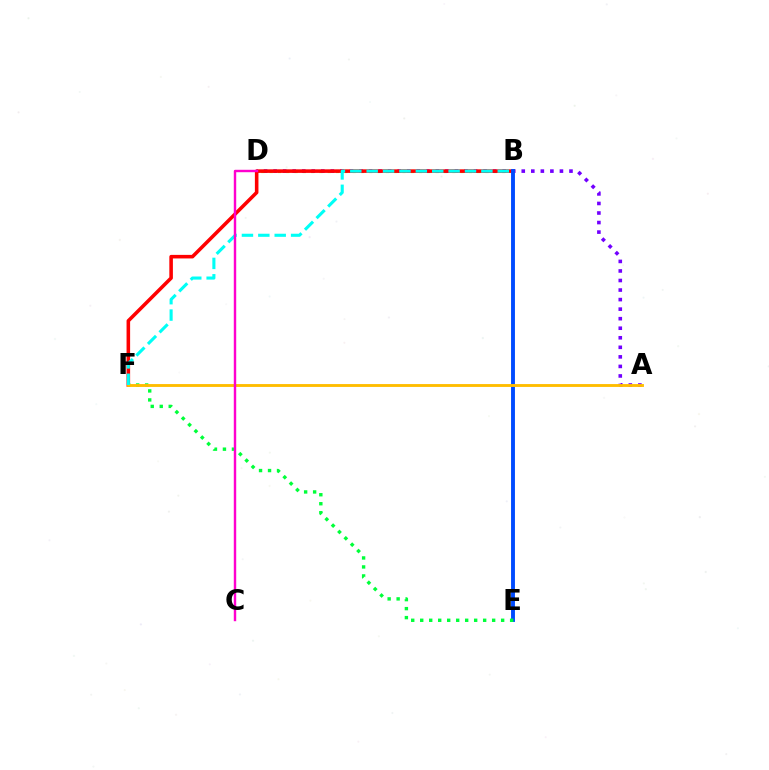{('B', 'D'): [{'color': '#84ff00', 'line_style': 'dotted', 'thickness': 2.26}], ('A', 'D'): [{'color': '#7200ff', 'line_style': 'dotted', 'thickness': 2.59}], ('B', 'F'): [{'color': '#ff0000', 'line_style': 'solid', 'thickness': 2.57}, {'color': '#00fff6', 'line_style': 'dashed', 'thickness': 2.23}], ('B', 'E'): [{'color': '#004bff', 'line_style': 'solid', 'thickness': 2.8}], ('E', 'F'): [{'color': '#00ff39', 'line_style': 'dotted', 'thickness': 2.44}], ('A', 'F'): [{'color': '#ffbd00', 'line_style': 'solid', 'thickness': 2.06}], ('C', 'D'): [{'color': '#ff00cf', 'line_style': 'solid', 'thickness': 1.75}]}